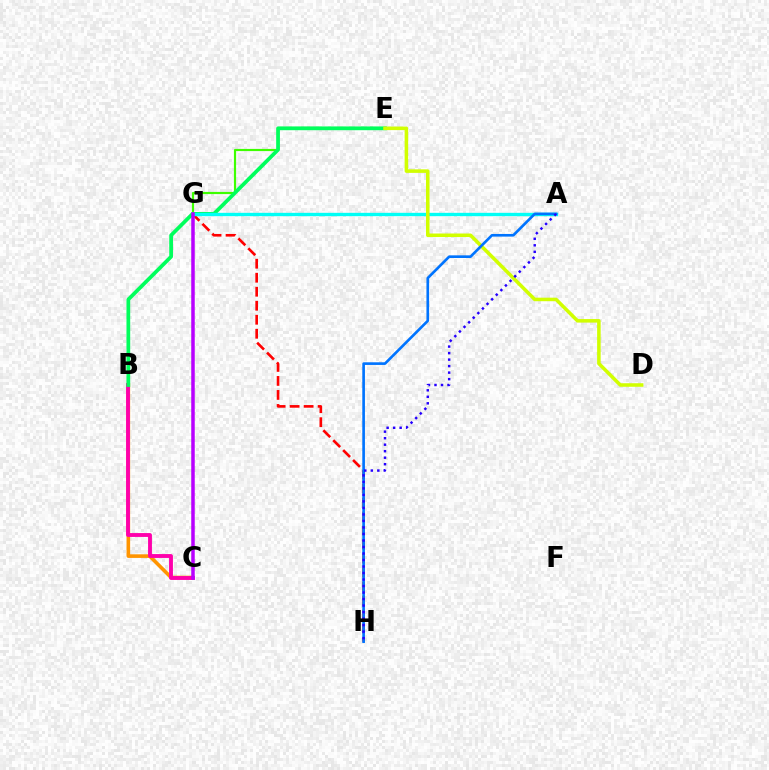{('G', 'H'): [{'color': '#ff0000', 'line_style': 'dashed', 'thickness': 1.9}], ('B', 'C'): [{'color': '#ff9400', 'line_style': 'solid', 'thickness': 2.59}, {'color': '#ff00ac', 'line_style': 'solid', 'thickness': 2.78}], ('E', 'G'): [{'color': '#3dff00', 'line_style': 'solid', 'thickness': 1.56}], ('B', 'E'): [{'color': '#00ff5c', 'line_style': 'solid', 'thickness': 2.69}], ('A', 'G'): [{'color': '#00fff6', 'line_style': 'solid', 'thickness': 2.41}], ('D', 'E'): [{'color': '#d1ff00', 'line_style': 'solid', 'thickness': 2.55}], ('C', 'G'): [{'color': '#b900ff', 'line_style': 'solid', 'thickness': 2.52}], ('A', 'H'): [{'color': '#0074ff', 'line_style': 'solid', 'thickness': 1.91}, {'color': '#2500ff', 'line_style': 'dotted', 'thickness': 1.77}]}